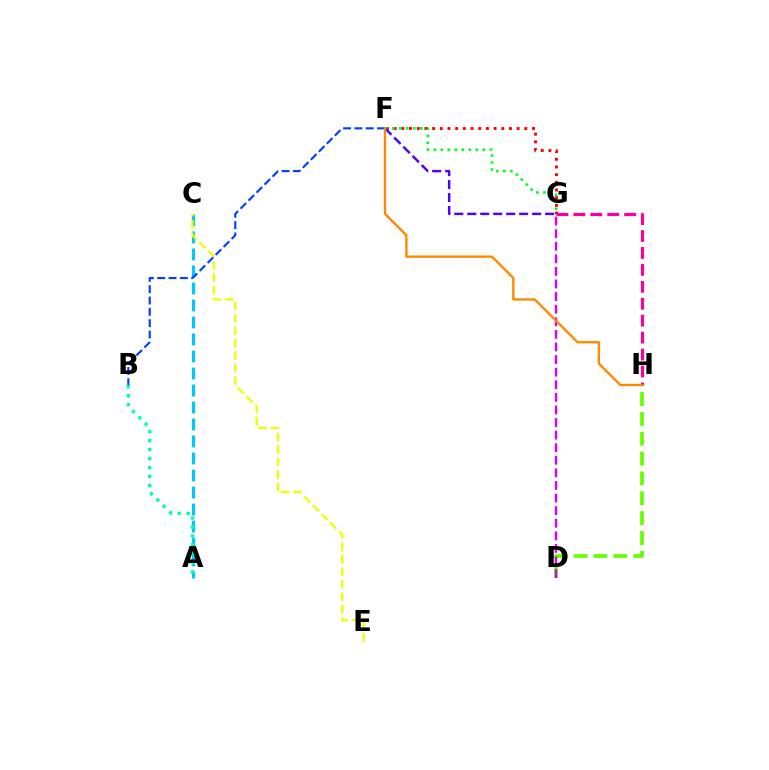{('F', 'G'): [{'color': '#ff0000', 'line_style': 'dotted', 'thickness': 2.09}, {'color': '#00ff27', 'line_style': 'dotted', 'thickness': 1.9}, {'color': '#4f00ff', 'line_style': 'dashed', 'thickness': 1.76}], ('A', 'C'): [{'color': '#00c7ff', 'line_style': 'dashed', 'thickness': 2.31}], ('G', 'H'): [{'color': '#ff00a0', 'line_style': 'dashed', 'thickness': 2.3}], ('C', 'E'): [{'color': '#eeff00', 'line_style': 'dashed', 'thickness': 1.69}], ('D', 'H'): [{'color': '#66ff00', 'line_style': 'dashed', 'thickness': 2.7}], ('A', 'B'): [{'color': '#00ffaf', 'line_style': 'dotted', 'thickness': 2.44}], ('D', 'G'): [{'color': '#d600ff', 'line_style': 'dashed', 'thickness': 1.71}], ('B', 'F'): [{'color': '#003fff', 'line_style': 'dashed', 'thickness': 1.54}], ('F', 'H'): [{'color': '#ff8800', 'line_style': 'solid', 'thickness': 1.7}]}